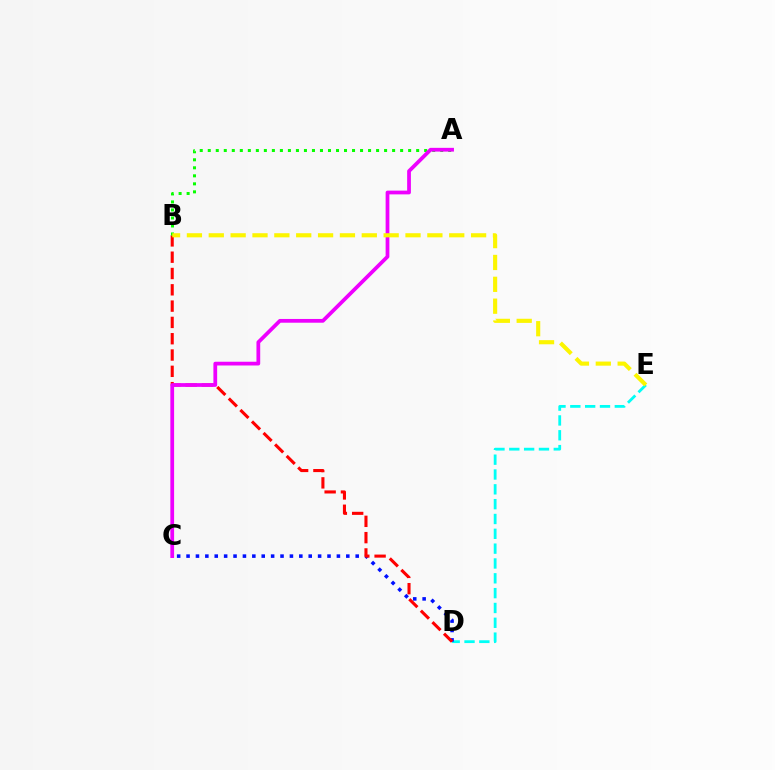{('D', 'E'): [{'color': '#00fff6', 'line_style': 'dashed', 'thickness': 2.01}], ('C', 'D'): [{'color': '#0010ff', 'line_style': 'dotted', 'thickness': 2.55}], ('B', 'D'): [{'color': '#ff0000', 'line_style': 'dashed', 'thickness': 2.21}], ('A', 'B'): [{'color': '#08ff00', 'line_style': 'dotted', 'thickness': 2.18}], ('A', 'C'): [{'color': '#ee00ff', 'line_style': 'solid', 'thickness': 2.7}], ('B', 'E'): [{'color': '#fcf500', 'line_style': 'dashed', 'thickness': 2.97}]}